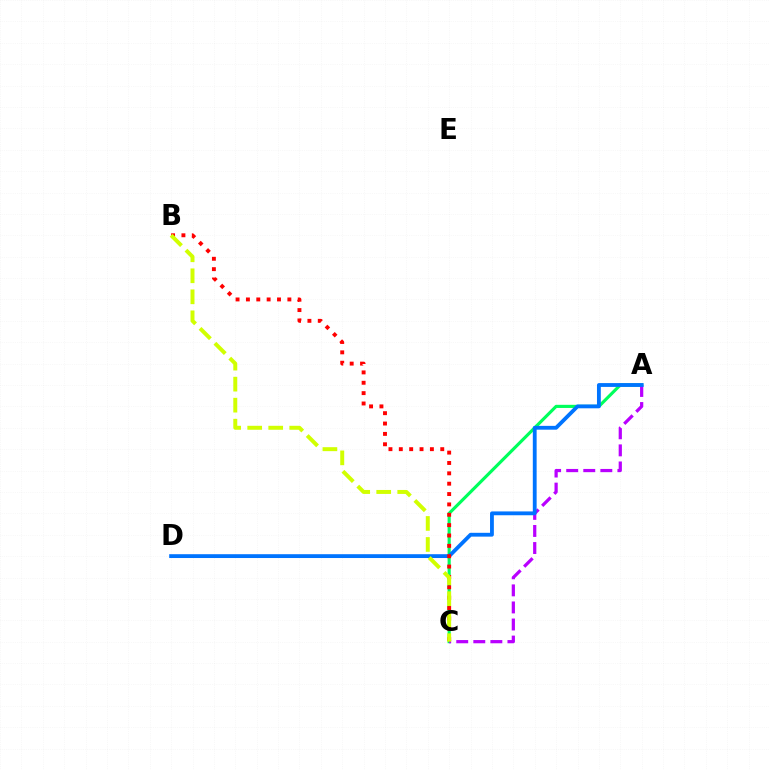{('A', 'C'): [{'color': '#00ff5c', 'line_style': 'solid', 'thickness': 2.27}, {'color': '#b900ff', 'line_style': 'dashed', 'thickness': 2.32}], ('A', 'D'): [{'color': '#0074ff', 'line_style': 'solid', 'thickness': 2.75}], ('B', 'C'): [{'color': '#ff0000', 'line_style': 'dotted', 'thickness': 2.81}, {'color': '#d1ff00', 'line_style': 'dashed', 'thickness': 2.85}]}